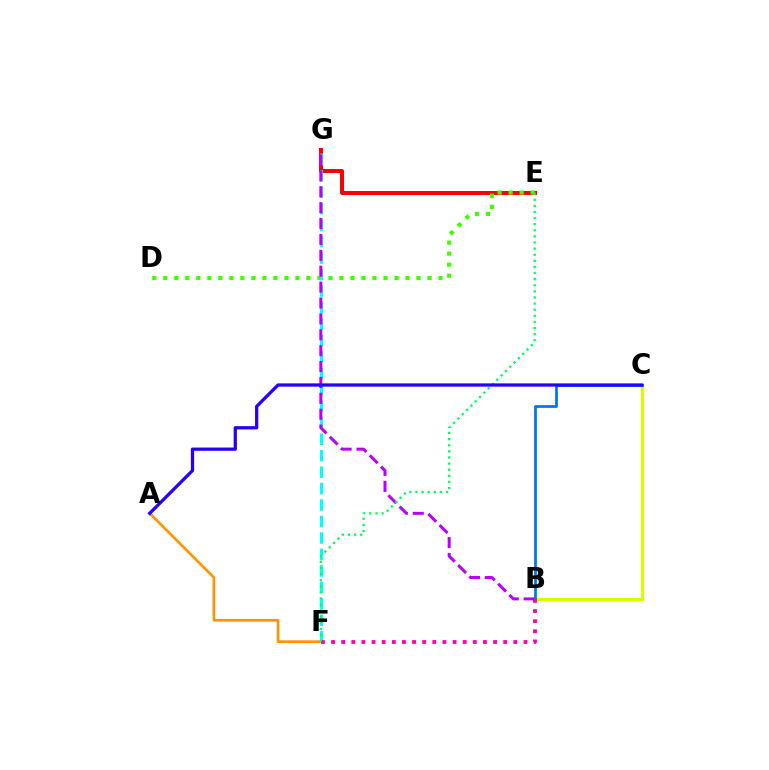{('E', 'G'): [{'color': '#ff0000', 'line_style': 'solid', 'thickness': 2.89}], ('B', 'C'): [{'color': '#d1ff00', 'line_style': 'solid', 'thickness': 2.3}, {'color': '#0074ff', 'line_style': 'solid', 'thickness': 1.98}], ('A', 'F'): [{'color': '#ff9400', 'line_style': 'solid', 'thickness': 1.92}], ('D', 'E'): [{'color': '#3dff00', 'line_style': 'dotted', 'thickness': 2.99}], ('F', 'G'): [{'color': '#00fff6', 'line_style': 'dashed', 'thickness': 2.24}], ('B', 'F'): [{'color': '#ff00ac', 'line_style': 'dotted', 'thickness': 2.75}], ('B', 'G'): [{'color': '#b900ff', 'line_style': 'dashed', 'thickness': 2.16}], ('E', 'F'): [{'color': '#00ff5c', 'line_style': 'dotted', 'thickness': 1.66}], ('A', 'C'): [{'color': '#2500ff', 'line_style': 'solid', 'thickness': 2.34}]}